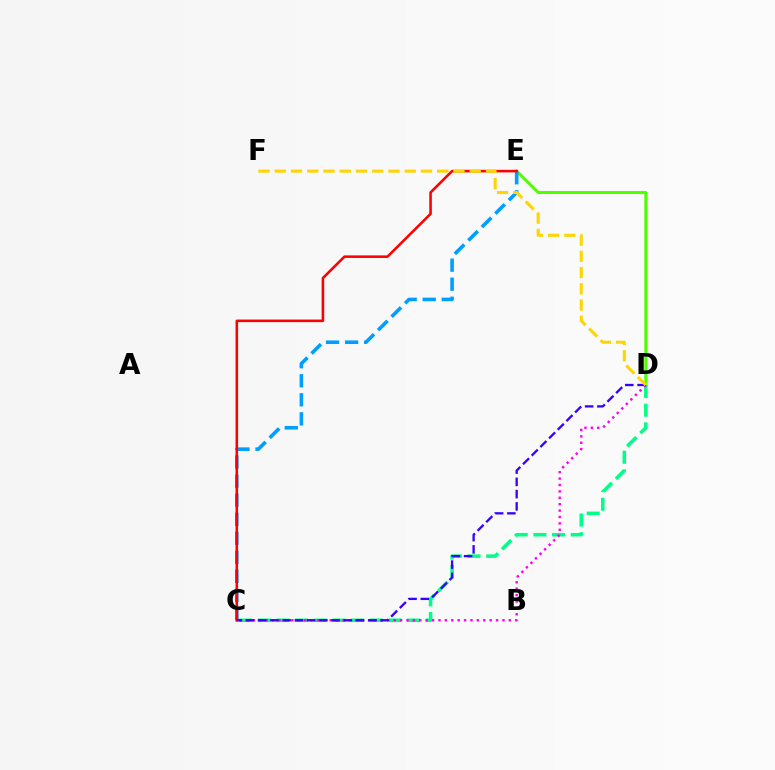{('D', 'E'): [{'color': '#4fff00', 'line_style': 'solid', 'thickness': 2.18}], ('C', 'D'): [{'color': '#00ff86', 'line_style': 'dashed', 'thickness': 2.54}, {'color': '#ff00ed', 'line_style': 'dotted', 'thickness': 1.74}, {'color': '#3700ff', 'line_style': 'dashed', 'thickness': 1.66}], ('C', 'E'): [{'color': '#009eff', 'line_style': 'dashed', 'thickness': 2.59}, {'color': '#ff0000', 'line_style': 'solid', 'thickness': 1.85}], ('D', 'F'): [{'color': '#ffd500', 'line_style': 'dashed', 'thickness': 2.21}]}